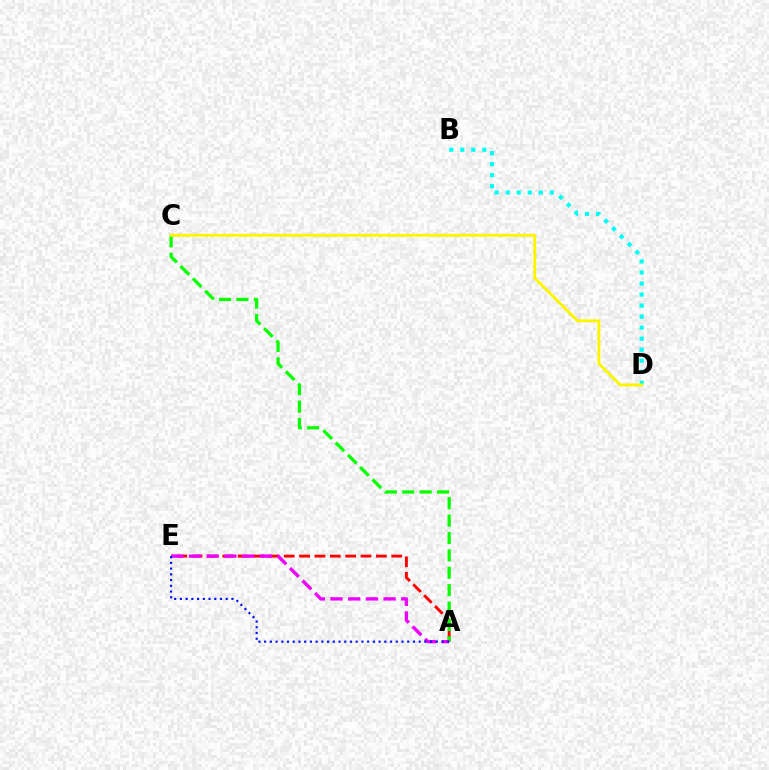{('B', 'D'): [{'color': '#00fff6', 'line_style': 'dotted', 'thickness': 3.0}], ('A', 'E'): [{'color': '#ff0000', 'line_style': 'dashed', 'thickness': 2.09}, {'color': '#ee00ff', 'line_style': 'dashed', 'thickness': 2.4}, {'color': '#0010ff', 'line_style': 'dotted', 'thickness': 1.56}], ('A', 'C'): [{'color': '#08ff00', 'line_style': 'dashed', 'thickness': 2.36}], ('C', 'D'): [{'color': '#fcf500', 'line_style': 'solid', 'thickness': 2.11}]}